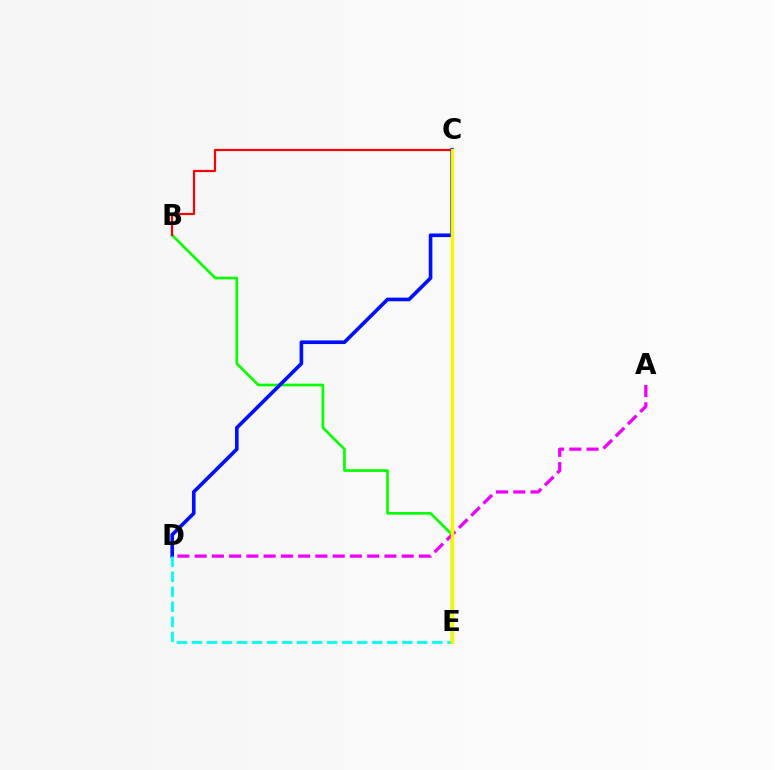{('B', 'E'): [{'color': '#08ff00', 'line_style': 'solid', 'thickness': 1.93}], ('B', 'C'): [{'color': '#ff0000', 'line_style': 'solid', 'thickness': 1.58}], ('C', 'D'): [{'color': '#0010ff', 'line_style': 'solid', 'thickness': 2.62}], ('D', 'E'): [{'color': '#00fff6', 'line_style': 'dashed', 'thickness': 2.04}], ('A', 'D'): [{'color': '#ee00ff', 'line_style': 'dashed', 'thickness': 2.34}], ('C', 'E'): [{'color': '#fcf500', 'line_style': 'solid', 'thickness': 2.5}]}